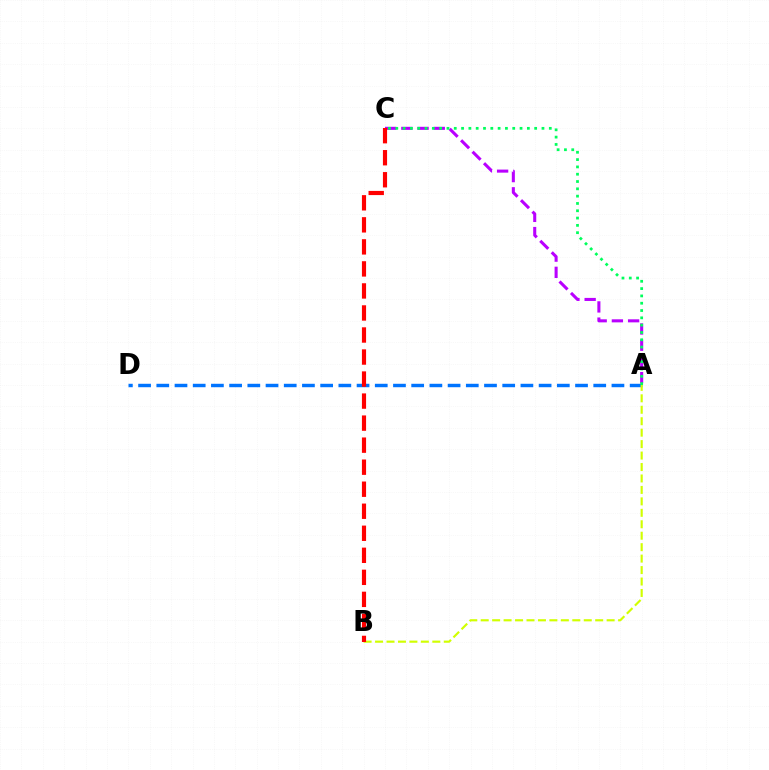{('A', 'D'): [{'color': '#0074ff', 'line_style': 'dashed', 'thickness': 2.47}], ('A', 'C'): [{'color': '#b900ff', 'line_style': 'dashed', 'thickness': 2.2}, {'color': '#00ff5c', 'line_style': 'dotted', 'thickness': 1.99}], ('A', 'B'): [{'color': '#d1ff00', 'line_style': 'dashed', 'thickness': 1.56}], ('B', 'C'): [{'color': '#ff0000', 'line_style': 'dashed', 'thickness': 2.99}]}